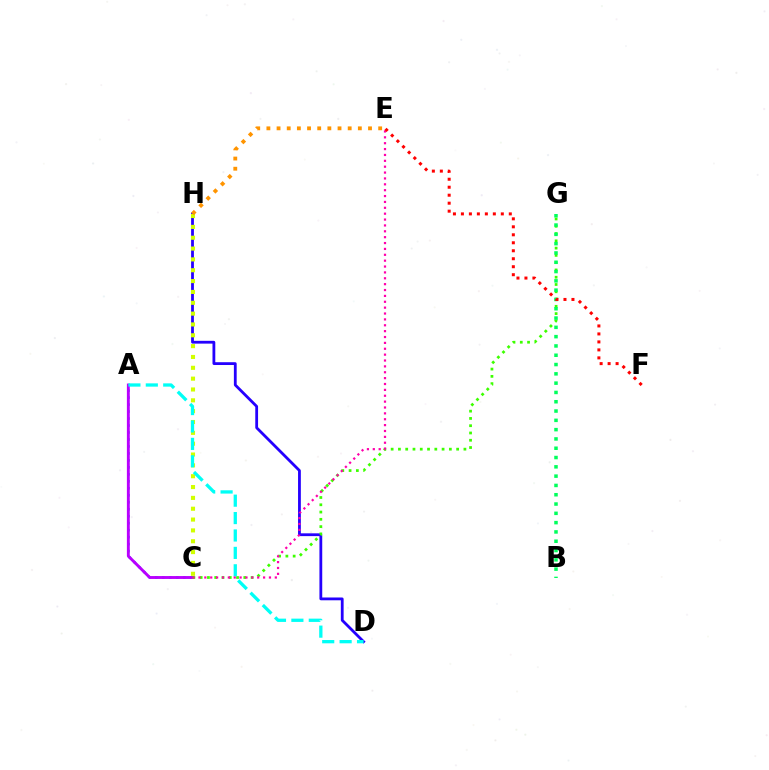{('D', 'H'): [{'color': '#2500ff', 'line_style': 'solid', 'thickness': 2.01}], ('A', 'C'): [{'color': '#0074ff', 'line_style': 'dotted', 'thickness': 1.9}, {'color': '#b900ff', 'line_style': 'solid', 'thickness': 2.08}], ('C', 'G'): [{'color': '#3dff00', 'line_style': 'dotted', 'thickness': 1.98}], ('C', 'H'): [{'color': '#d1ff00', 'line_style': 'dotted', 'thickness': 2.95}], ('B', 'G'): [{'color': '#00ff5c', 'line_style': 'dotted', 'thickness': 2.53}], ('A', 'D'): [{'color': '#00fff6', 'line_style': 'dashed', 'thickness': 2.36}], ('C', 'E'): [{'color': '#ff00ac', 'line_style': 'dotted', 'thickness': 1.6}], ('E', 'H'): [{'color': '#ff9400', 'line_style': 'dotted', 'thickness': 2.76}], ('E', 'F'): [{'color': '#ff0000', 'line_style': 'dotted', 'thickness': 2.17}]}